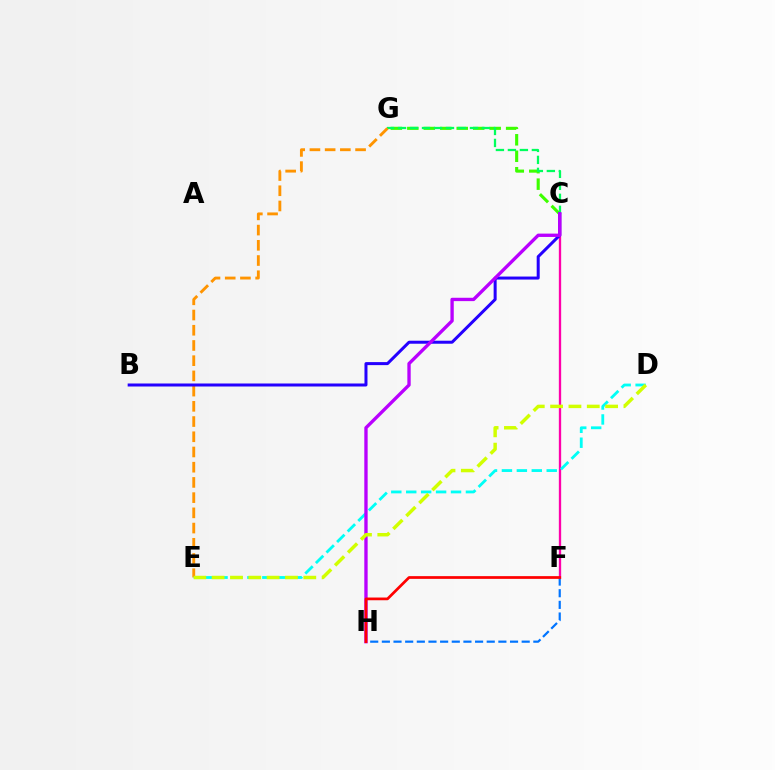{('C', 'G'): [{'color': '#3dff00', 'line_style': 'dashed', 'thickness': 2.24}, {'color': '#00ff5c', 'line_style': 'dashed', 'thickness': 1.63}], ('C', 'F'): [{'color': '#ff00ac', 'line_style': 'solid', 'thickness': 1.67}], ('E', 'G'): [{'color': '#ff9400', 'line_style': 'dashed', 'thickness': 2.07}], ('D', 'E'): [{'color': '#00fff6', 'line_style': 'dashed', 'thickness': 2.03}, {'color': '#d1ff00', 'line_style': 'dashed', 'thickness': 2.49}], ('F', 'H'): [{'color': '#0074ff', 'line_style': 'dashed', 'thickness': 1.58}, {'color': '#ff0000', 'line_style': 'solid', 'thickness': 1.96}], ('B', 'C'): [{'color': '#2500ff', 'line_style': 'solid', 'thickness': 2.17}], ('C', 'H'): [{'color': '#b900ff', 'line_style': 'solid', 'thickness': 2.41}]}